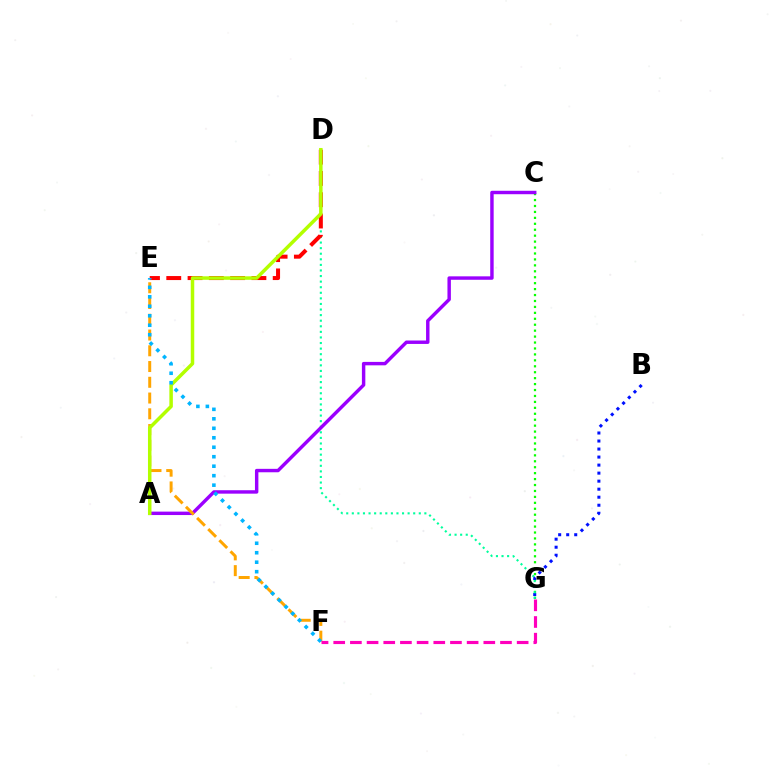{('C', 'G'): [{'color': '#08ff00', 'line_style': 'dotted', 'thickness': 1.61}], ('B', 'G'): [{'color': '#0010ff', 'line_style': 'dotted', 'thickness': 2.18}], ('D', 'G'): [{'color': '#00ff9d', 'line_style': 'dotted', 'thickness': 1.52}], ('A', 'C'): [{'color': '#9b00ff', 'line_style': 'solid', 'thickness': 2.47}], ('D', 'E'): [{'color': '#ff0000', 'line_style': 'dashed', 'thickness': 2.89}], ('E', 'F'): [{'color': '#ffa500', 'line_style': 'dashed', 'thickness': 2.14}, {'color': '#00b5ff', 'line_style': 'dotted', 'thickness': 2.57}], ('A', 'D'): [{'color': '#b3ff00', 'line_style': 'solid', 'thickness': 2.52}], ('F', 'G'): [{'color': '#ff00bd', 'line_style': 'dashed', 'thickness': 2.27}]}